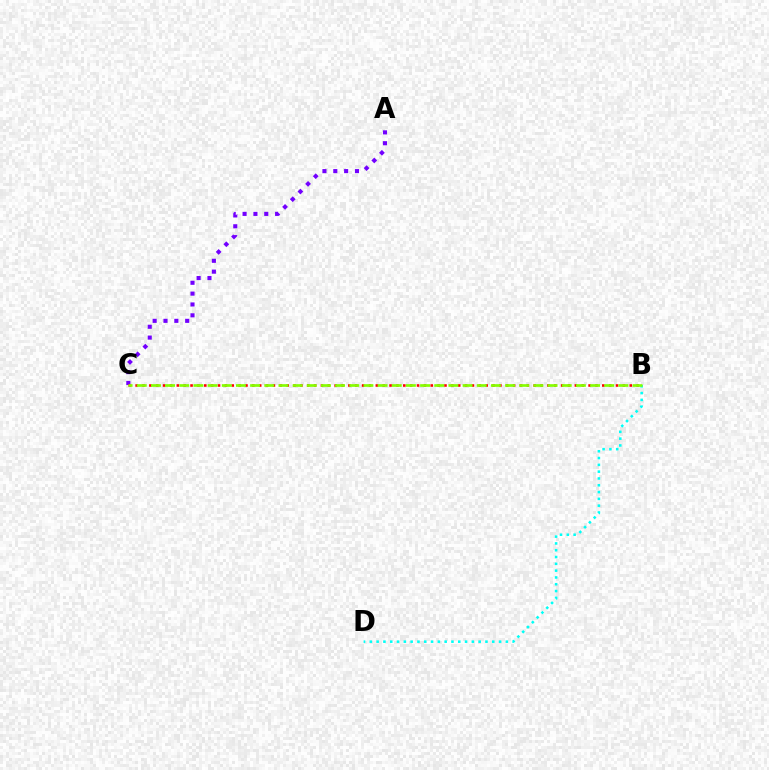{('B', 'D'): [{'color': '#00fff6', 'line_style': 'dotted', 'thickness': 1.85}], ('A', 'C'): [{'color': '#7200ff', 'line_style': 'dotted', 'thickness': 2.95}], ('B', 'C'): [{'color': '#ff0000', 'line_style': 'dotted', 'thickness': 1.86}, {'color': '#84ff00', 'line_style': 'dashed', 'thickness': 1.92}]}